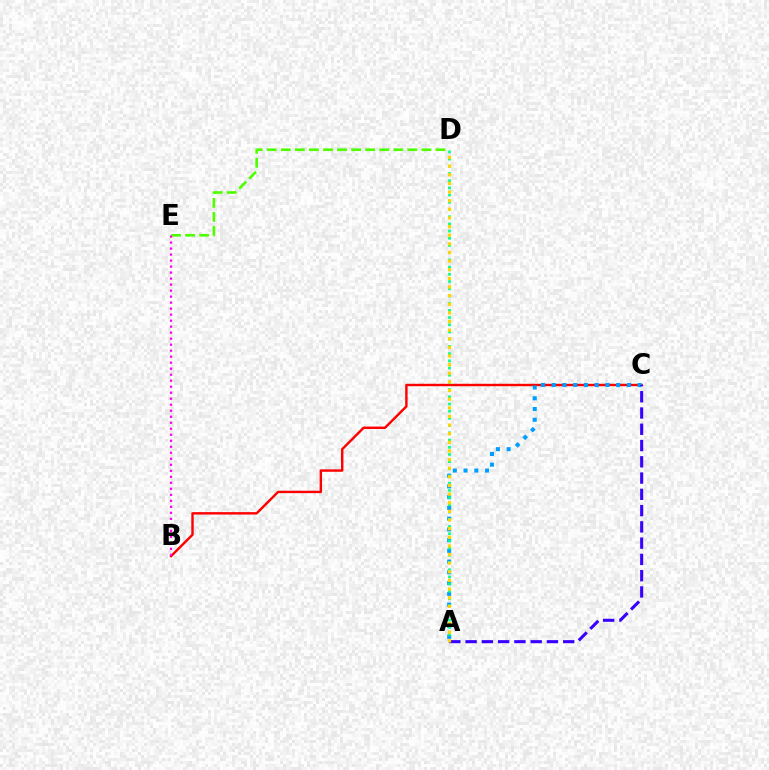{('D', 'E'): [{'color': '#4fff00', 'line_style': 'dashed', 'thickness': 1.91}], ('B', 'C'): [{'color': '#ff0000', 'line_style': 'solid', 'thickness': 1.74}], ('B', 'E'): [{'color': '#ff00ed', 'line_style': 'dotted', 'thickness': 1.63}], ('A', 'C'): [{'color': '#009eff', 'line_style': 'dotted', 'thickness': 2.92}, {'color': '#3700ff', 'line_style': 'dashed', 'thickness': 2.21}], ('A', 'D'): [{'color': '#00ff86', 'line_style': 'dotted', 'thickness': 1.96}, {'color': '#ffd500', 'line_style': 'dotted', 'thickness': 2.35}]}